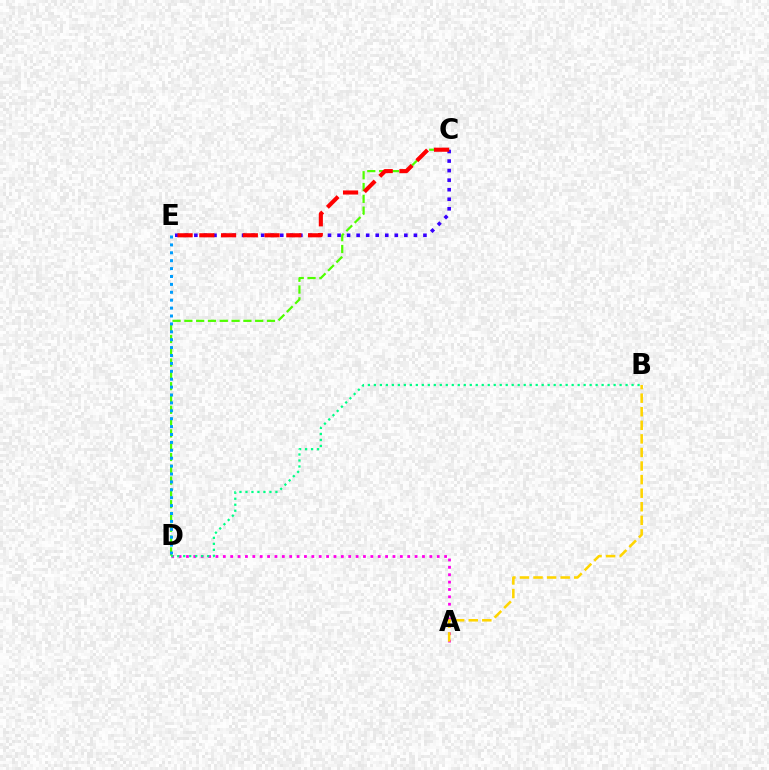{('A', 'D'): [{'color': '#ff00ed', 'line_style': 'dotted', 'thickness': 2.0}], ('A', 'B'): [{'color': '#ffd500', 'line_style': 'dashed', 'thickness': 1.84}], ('B', 'D'): [{'color': '#00ff86', 'line_style': 'dotted', 'thickness': 1.63}], ('C', 'D'): [{'color': '#4fff00', 'line_style': 'dashed', 'thickness': 1.6}], ('D', 'E'): [{'color': '#009eff', 'line_style': 'dotted', 'thickness': 2.15}], ('C', 'E'): [{'color': '#3700ff', 'line_style': 'dotted', 'thickness': 2.59}, {'color': '#ff0000', 'line_style': 'dashed', 'thickness': 2.95}]}